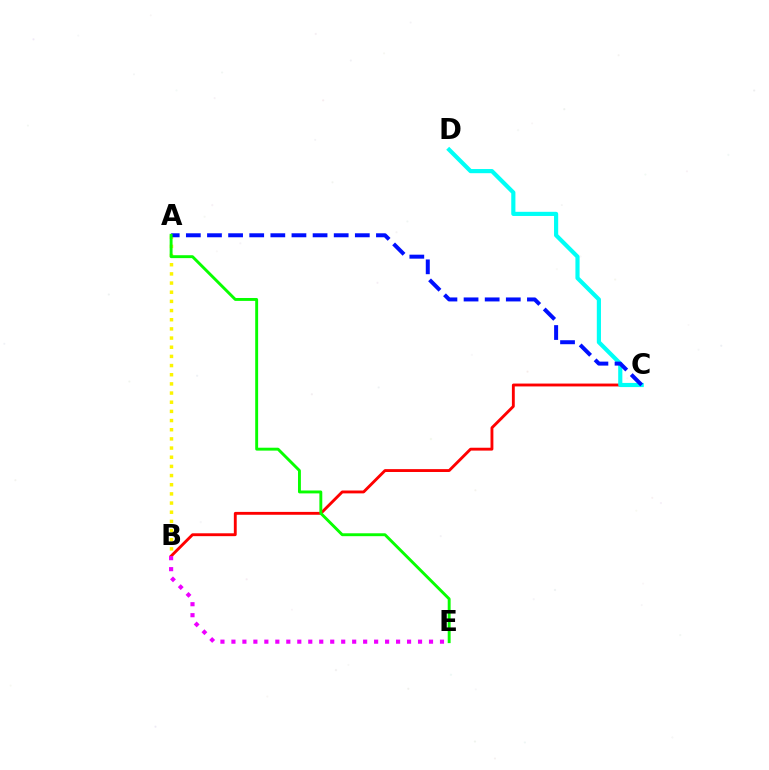{('B', 'C'): [{'color': '#ff0000', 'line_style': 'solid', 'thickness': 2.07}], ('A', 'B'): [{'color': '#fcf500', 'line_style': 'dotted', 'thickness': 2.49}], ('C', 'D'): [{'color': '#00fff6', 'line_style': 'solid', 'thickness': 3.0}], ('A', 'C'): [{'color': '#0010ff', 'line_style': 'dashed', 'thickness': 2.87}], ('A', 'E'): [{'color': '#08ff00', 'line_style': 'solid', 'thickness': 2.09}], ('B', 'E'): [{'color': '#ee00ff', 'line_style': 'dotted', 'thickness': 2.98}]}